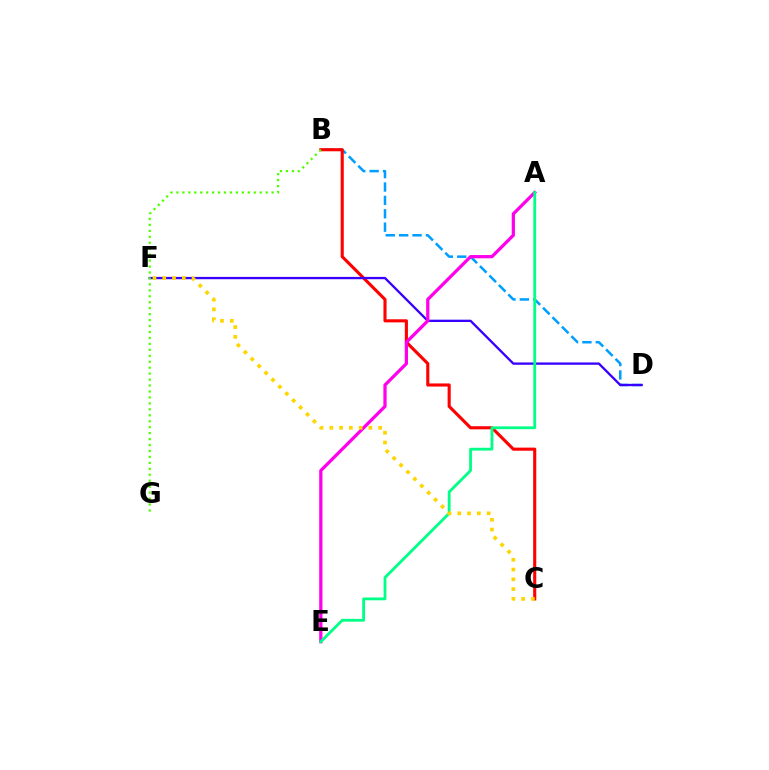{('B', 'D'): [{'color': '#009eff', 'line_style': 'dashed', 'thickness': 1.82}], ('B', 'C'): [{'color': '#ff0000', 'line_style': 'solid', 'thickness': 2.24}], ('D', 'F'): [{'color': '#3700ff', 'line_style': 'solid', 'thickness': 1.67}], ('A', 'E'): [{'color': '#ff00ed', 'line_style': 'solid', 'thickness': 2.34}, {'color': '#00ff86', 'line_style': 'solid', 'thickness': 2.02}], ('C', 'F'): [{'color': '#ffd500', 'line_style': 'dotted', 'thickness': 2.66}], ('B', 'G'): [{'color': '#4fff00', 'line_style': 'dotted', 'thickness': 1.62}]}